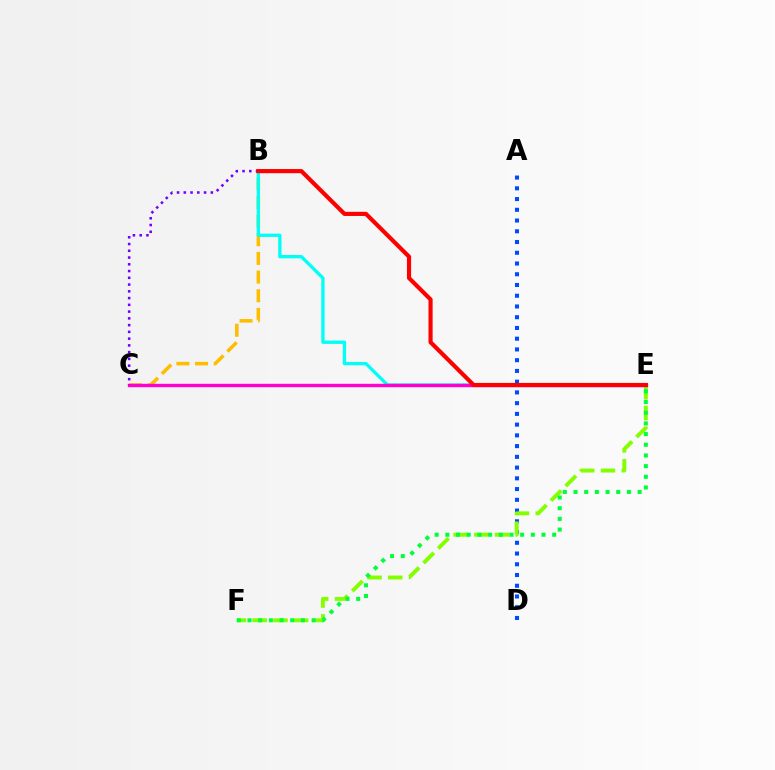{('A', 'D'): [{'color': '#004bff', 'line_style': 'dotted', 'thickness': 2.92}], ('B', 'C'): [{'color': '#ffbd00', 'line_style': 'dashed', 'thickness': 2.54}, {'color': '#7200ff', 'line_style': 'dotted', 'thickness': 1.84}], ('E', 'F'): [{'color': '#84ff00', 'line_style': 'dashed', 'thickness': 2.81}, {'color': '#00ff39', 'line_style': 'dotted', 'thickness': 2.9}], ('B', 'E'): [{'color': '#00fff6', 'line_style': 'solid', 'thickness': 2.38}, {'color': '#ff0000', 'line_style': 'solid', 'thickness': 2.99}], ('C', 'E'): [{'color': '#ff00cf', 'line_style': 'solid', 'thickness': 2.43}]}